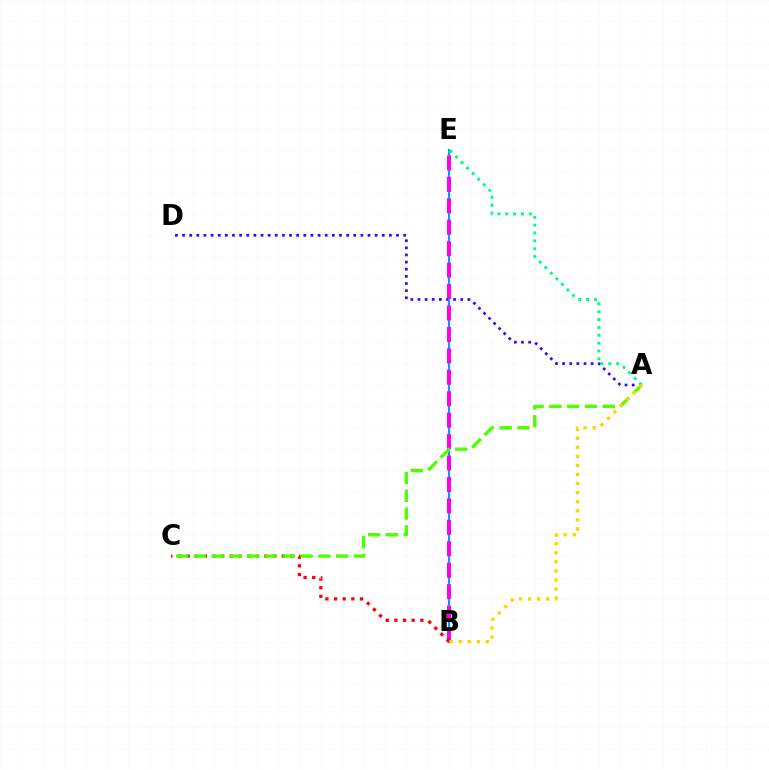{('A', 'D'): [{'color': '#3700ff', 'line_style': 'dotted', 'thickness': 1.94}], ('B', 'E'): [{'color': '#009eff', 'line_style': 'solid', 'thickness': 1.53}, {'color': '#ff00ed', 'line_style': 'dashed', 'thickness': 2.91}], ('A', 'E'): [{'color': '#00ff86', 'line_style': 'dotted', 'thickness': 2.13}], ('B', 'C'): [{'color': '#ff0000', 'line_style': 'dotted', 'thickness': 2.35}], ('A', 'C'): [{'color': '#4fff00', 'line_style': 'dashed', 'thickness': 2.42}], ('A', 'B'): [{'color': '#ffd500', 'line_style': 'dotted', 'thickness': 2.46}]}